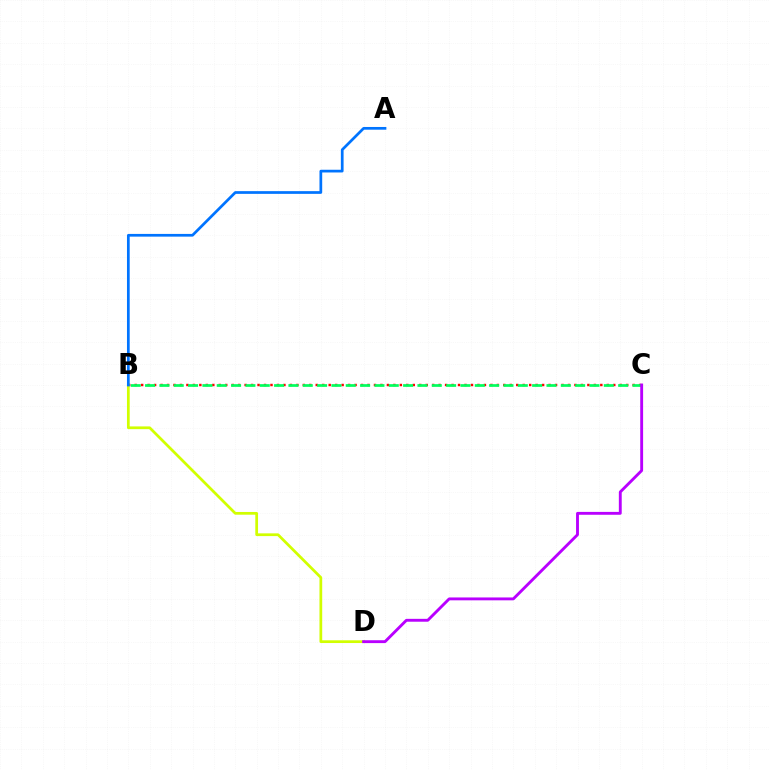{('B', 'C'): [{'color': '#ff0000', 'line_style': 'dotted', 'thickness': 1.76}, {'color': '#00ff5c', 'line_style': 'dashed', 'thickness': 1.95}], ('B', 'D'): [{'color': '#d1ff00', 'line_style': 'solid', 'thickness': 1.97}], ('A', 'B'): [{'color': '#0074ff', 'line_style': 'solid', 'thickness': 1.96}], ('C', 'D'): [{'color': '#b900ff', 'line_style': 'solid', 'thickness': 2.07}]}